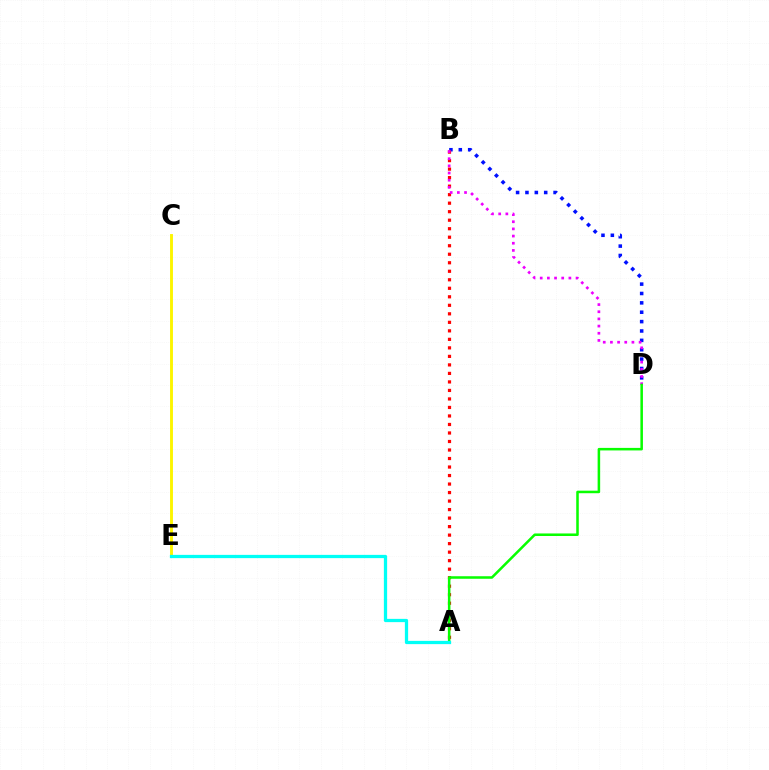{('B', 'D'): [{'color': '#0010ff', 'line_style': 'dotted', 'thickness': 2.55}, {'color': '#ee00ff', 'line_style': 'dotted', 'thickness': 1.95}], ('C', 'E'): [{'color': '#fcf500', 'line_style': 'solid', 'thickness': 2.08}], ('A', 'B'): [{'color': '#ff0000', 'line_style': 'dotted', 'thickness': 2.31}], ('A', 'D'): [{'color': '#08ff00', 'line_style': 'solid', 'thickness': 1.83}], ('A', 'E'): [{'color': '#00fff6', 'line_style': 'solid', 'thickness': 2.35}]}